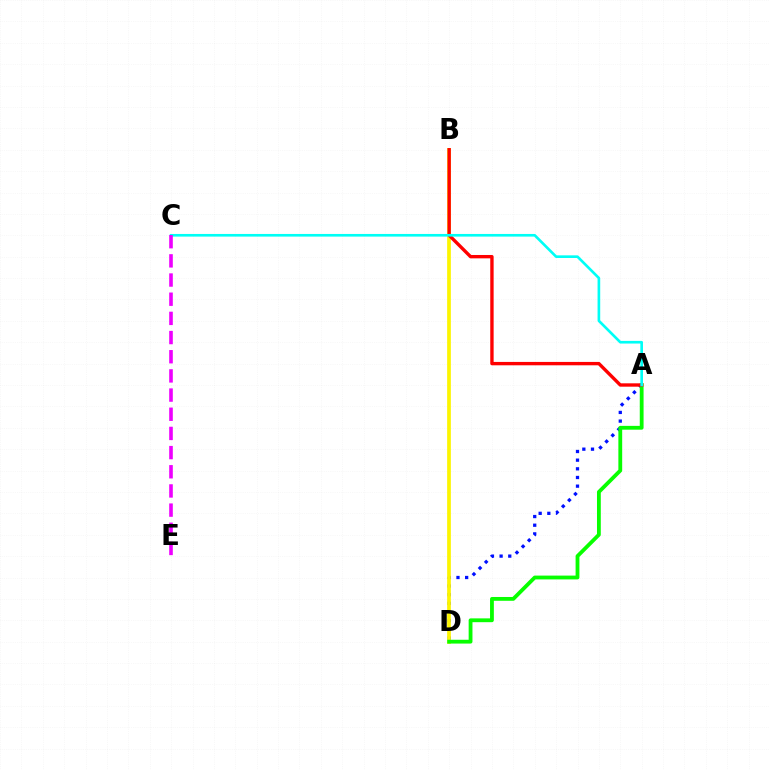{('A', 'D'): [{'color': '#0010ff', 'line_style': 'dotted', 'thickness': 2.35}, {'color': '#08ff00', 'line_style': 'solid', 'thickness': 2.74}], ('B', 'D'): [{'color': '#fcf500', 'line_style': 'solid', 'thickness': 2.68}], ('A', 'B'): [{'color': '#ff0000', 'line_style': 'solid', 'thickness': 2.43}], ('A', 'C'): [{'color': '#00fff6', 'line_style': 'solid', 'thickness': 1.91}], ('C', 'E'): [{'color': '#ee00ff', 'line_style': 'dashed', 'thickness': 2.6}]}